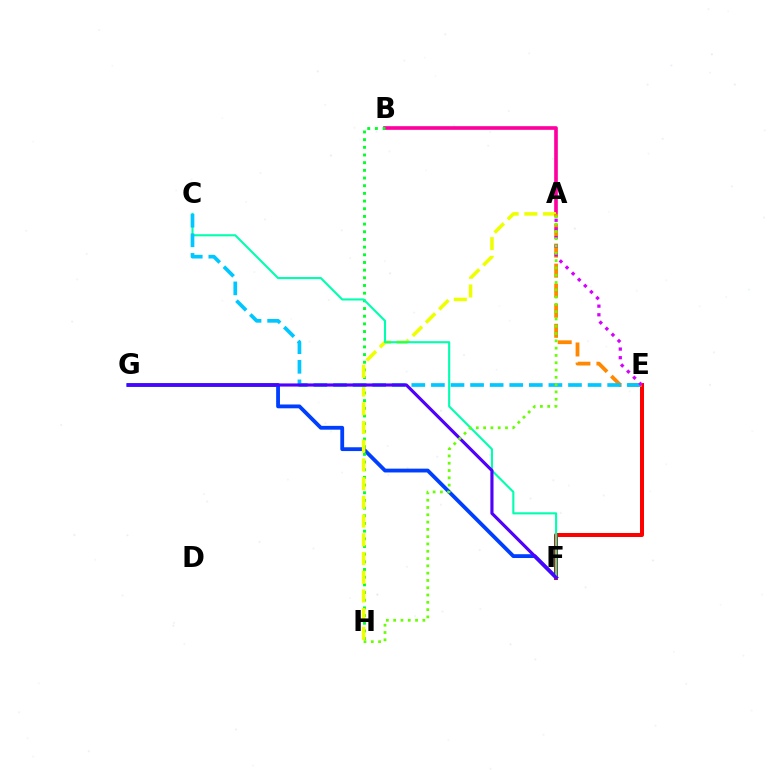{('E', 'F'): [{'color': '#ff0000', 'line_style': 'solid', 'thickness': 2.87}], ('A', 'B'): [{'color': '#ff00a0', 'line_style': 'solid', 'thickness': 2.63}], ('F', 'G'): [{'color': '#003fff', 'line_style': 'solid', 'thickness': 2.75}, {'color': '#4f00ff', 'line_style': 'solid', 'thickness': 2.26}], ('B', 'H'): [{'color': '#00ff27', 'line_style': 'dotted', 'thickness': 2.09}], ('A', 'H'): [{'color': '#eeff00', 'line_style': 'dashed', 'thickness': 2.54}, {'color': '#66ff00', 'line_style': 'dotted', 'thickness': 1.98}], ('A', 'E'): [{'color': '#ff8800', 'line_style': 'dashed', 'thickness': 2.72}, {'color': '#d600ff', 'line_style': 'dotted', 'thickness': 2.35}], ('C', 'F'): [{'color': '#00ffaf', 'line_style': 'solid', 'thickness': 1.52}], ('C', 'E'): [{'color': '#00c7ff', 'line_style': 'dashed', 'thickness': 2.66}]}